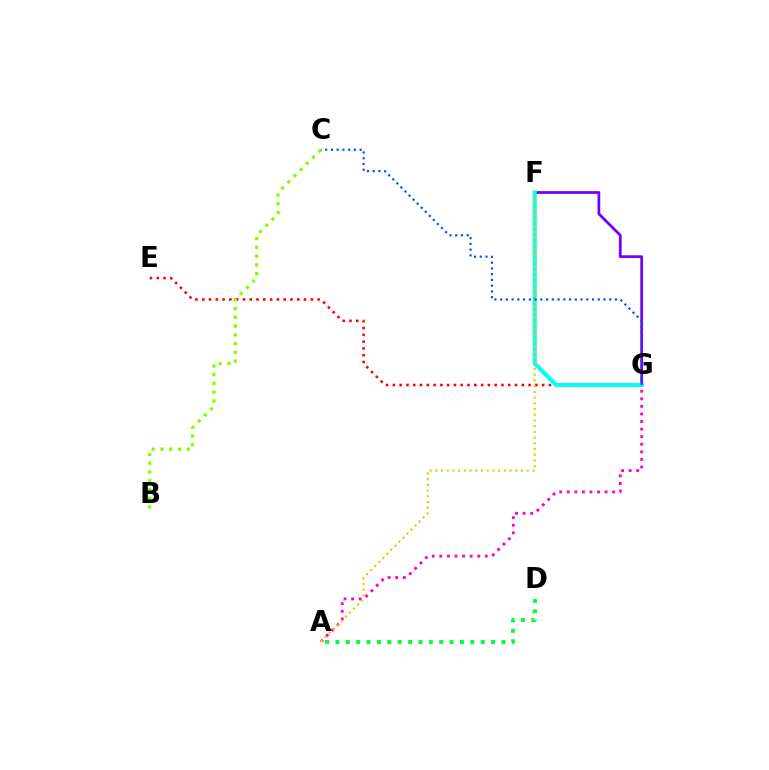{('F', 'G'): [{'color': '#7200ff', 'line_style': 'solid', 'thickness': 1.99}, {'color': '#00fff6', 'line_style': 'solid', 'thickness': 2.95}], ('E', 'G'): [{'color': '#ff0000', 'line_style': 'dotted', 'thickness': 1.84}], ('A', 'D'): [{'color': '#00ff39', 'line_style': 'dotted', 'thickness': 2.82}], ('B', 'C'): [{'color': '#84ff00', 'line_style': 'dotted', 'thickness': 2.38}], ('A', 'G'): [{'color': '#ff00cf', 'line_style': 'dotted', 'thickness': 2.06}], ('A', 'F'): [{'color': '#ffbd00', 'line_style': 'dotted', 'thickness': 1.55}], ('C', 'G'): [{'color': '#004bff', 'line_style': 'dotted', 'thickness': 1.56}]}